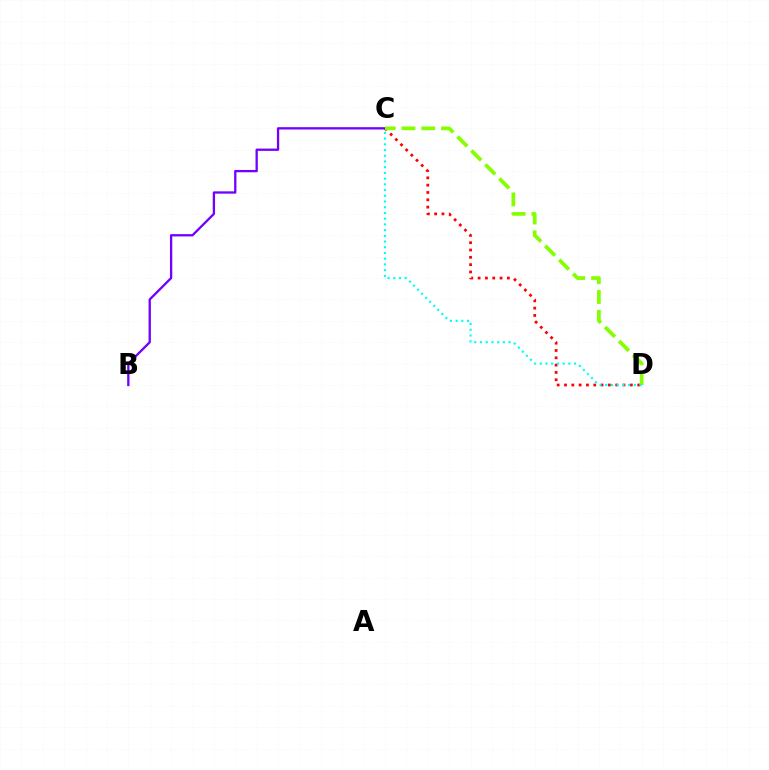{('C', 'D'): [{'color': '#ff0000', 'line_style': 'dotted', 'thickness': 1.99}, {'color': '#84ff00', 'line_style': 'dashed', 'thickness': 2.68}, {'color': '#00fff6', 'line_style': 'dotted', 'thickness': 1.55}], ('B', 'C'): [{'color': '#7200ff', 'line_style': 'solid', 'thickness': 1.66}]}